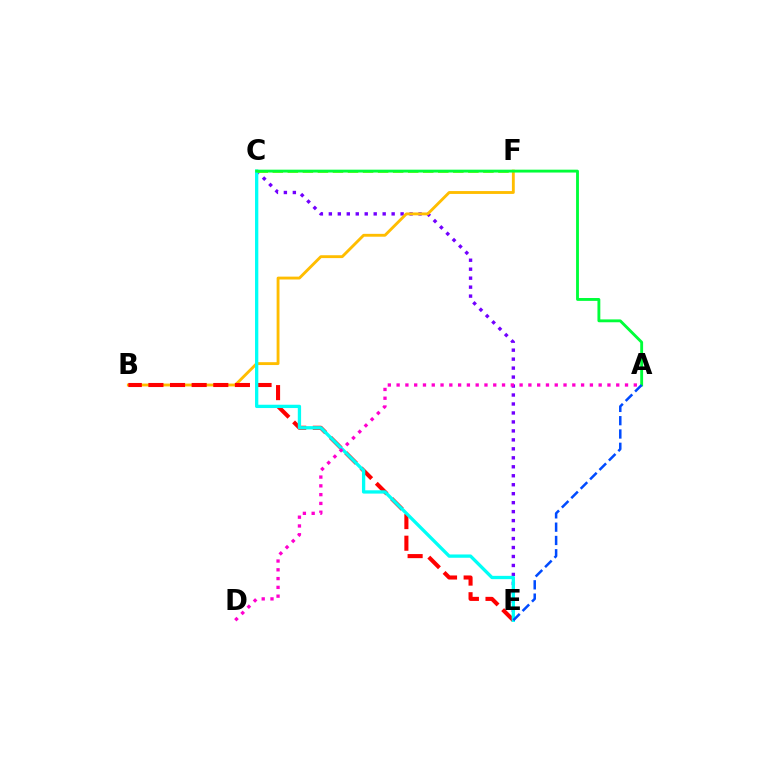{('C', 'E'): [{'color': '#7200ff', 'line_style': 'dotted', 'thickness': 2.44}, {'color': '#00fff6', 'line_style': 'solid', 'thickness': 2.38}], ('B', 'F'): [{'color': '#ffbd00', 'line_style': 'solid', 'thickness': 2.06}], ('B', 'E'): [{'color': '#ff0000', 'line_style': 'dashed', 'thickness': 2.94}], ('C', 'F'): [{'color': '#84ff00', 'line_style': 'dashed', 'thickness': 2.04}], ('A', 'C'): [{'color': '#00ff39', 'line_style': 'solid', 'thickness': 2.06}], ('A', 'E'): [{'color': '#004bff', 'line_style': 'dashed', 'thickness': 1.81}], ('A', 'D'): [{'color': '#ff00cf', 'line_style': 'dotted', 'thickness': 2.39}]}